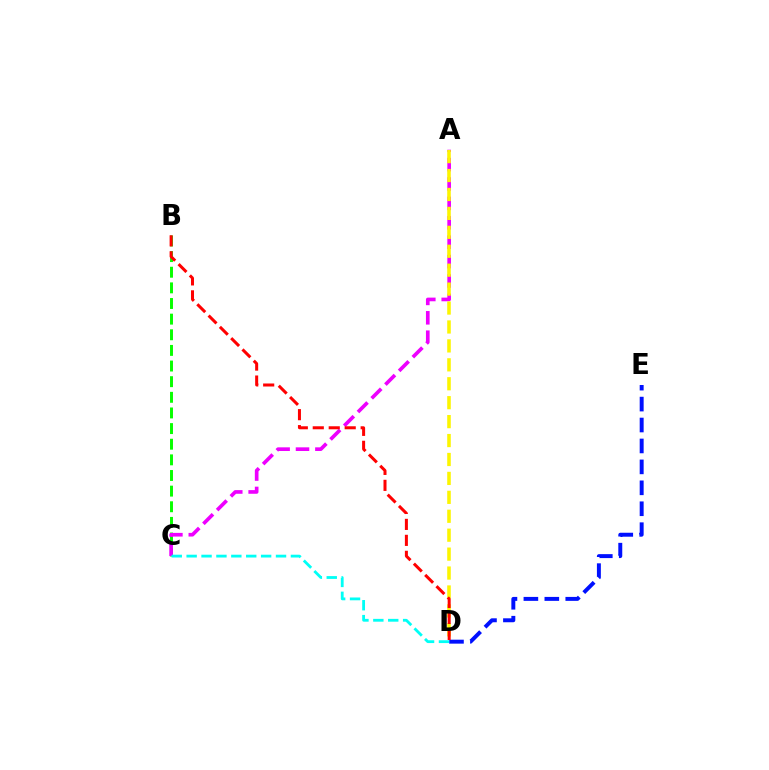{('D', 'E'): [{'color': '#0010ff', 'line_style': 'dashed', 'thickness': 2.84}], ('B', 'C'): [{'color': '#08ff00', 'line_style': 'dashed', 'thickness': 2.12}], ('A', 'C'): [{'color': '#ee00ff', 'line_style': 'dashed', 'thickness': 2.64}], ('A', 'D'): [{'color': '#fcf500', 'line_style': 'dashed', 'thickness': 2.57}], ('B', 'D'): [{'color': '#ff0000', 'line_style': 'dashed', 'thickness': 2.17}], ('C', 'D'): [{'color': '#00fff6', 'line_style': 'dashed', 'thickness': 2.02}]}